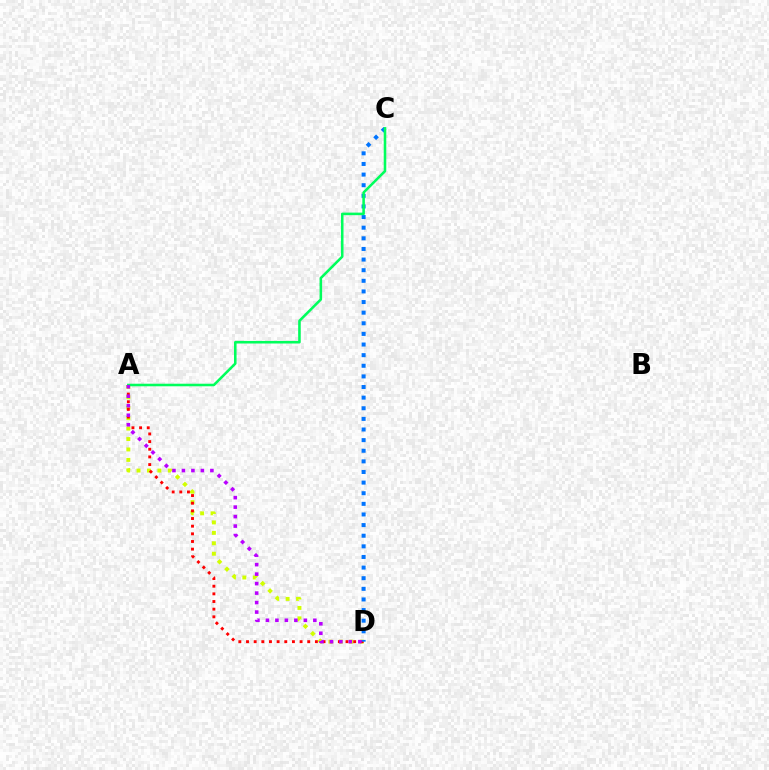{('A', 'D'): [{'color': '#d1ff00', 'line_style': 'dotted', 'thickness': 2.83}, {'color': '#ff0000', 'line_style': 'dotted', 'thickness': 2.08}, {'color': '#b900ff', 'line_style': 'dotted', 'thickness': 2.58}], ('C', 'D'): [{'color': '#0074ff', 'line_style': 'dotted', 'thickness': 2.89}], ('A', 'C'): [{'color': '#00ff5c', 'line_style': 'solid', 'thickness': 1.84}]}